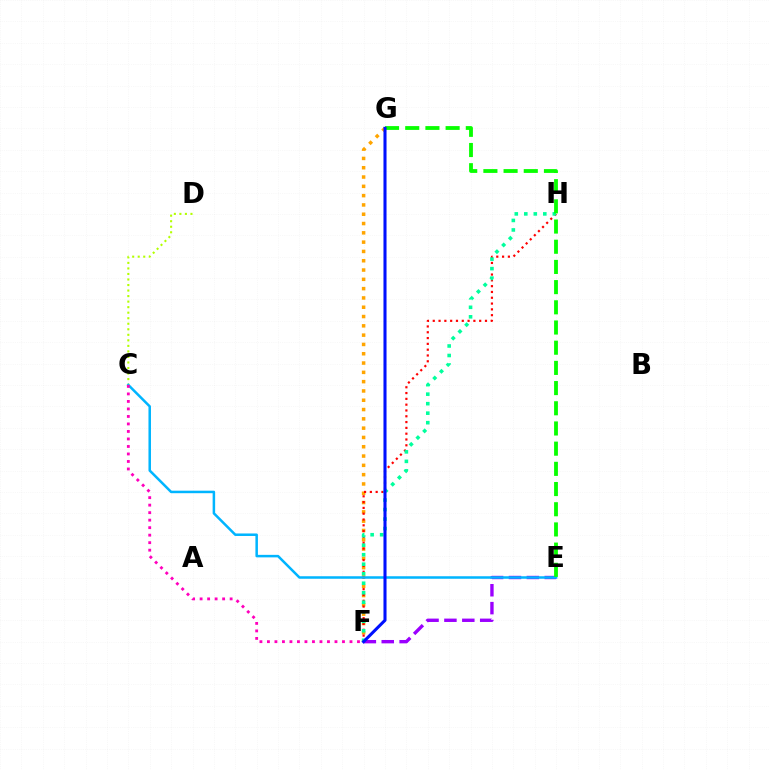{('F', 'G'): [{'color': '#ffa500', 'line_style': 'dotted', 'thickness': 2.53}, {'color': '#0010ff', 'line_style': 'solid', 'thickness': 2.2}], ('F', 'H'): [{'color': '#ff0000', 'line_style': 'dotted', 'thickness': 1.58}, {'color': '#00ff9d', 'line_style': 'dotted', 'thickness': 2.58}], ('E', 'F'): [{'color': '#9b00ff', 'line_style': 'dashed', 'thickness': 2.43}], ('C', 'D'): [{'color': '#b3ff00', 'line_style': 'dotted', 'thickness': 1.5}], ('C', 'E'): [{'color': '#00b5ff', 'line_style': 'solid', 'thickness': 1.81}], ('E', 'G'): [{'color': '#08ff00', 'line_style': 'dashed', 'thickness': 2.74}], ('C', 'F'): [{'color': '#ff00bd', 'line_style': 'dotted', 'thickness': 2.04}]}